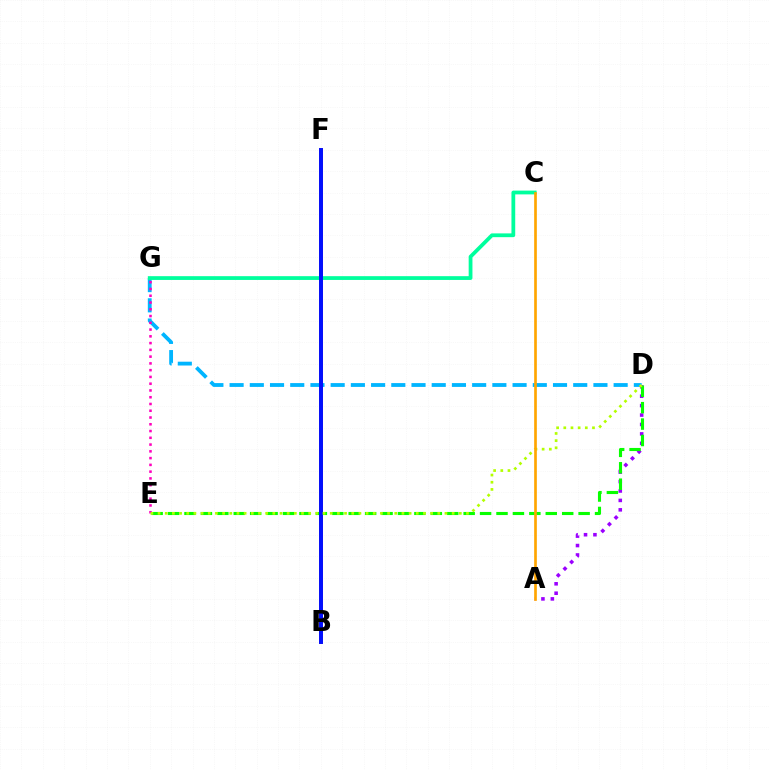{('D', 'G'): [{'color': '#00b5ff', 'line_style': 'dashed', 'thickness': 2.75}], ('B', 'F'): [{'color': '#ff0000', 'line_style': 'solid', 'thickness': 2.69}, {'color': '#0010ff', 'line_style': 'solid', 'thickness': 2.82}], ('C', 'G'): [{'color': '#00ff9d', 'line_style': 'solid', 'thickness': 2.72}], ('A', 'D'): [{'color': '#9b00ff', 'line_style': 'dotted', 'thickness': 2.56}], ('D', 'E'): [{'color': '#08ff00', 'line_style': 'dashed', 'thickness': 2.23}, {'color': '#b3ff00', 'line_style': 'dotted', 'thickness': 1.95}], ('E', 'G'): [{'color': '#ff00bd', 'line_style': 'dotted', 'thickness': 1.84}], ('A', 'C'): [{'color': '#ffa500', 'line_style': 'solid', 'thickness': 1.92}]}